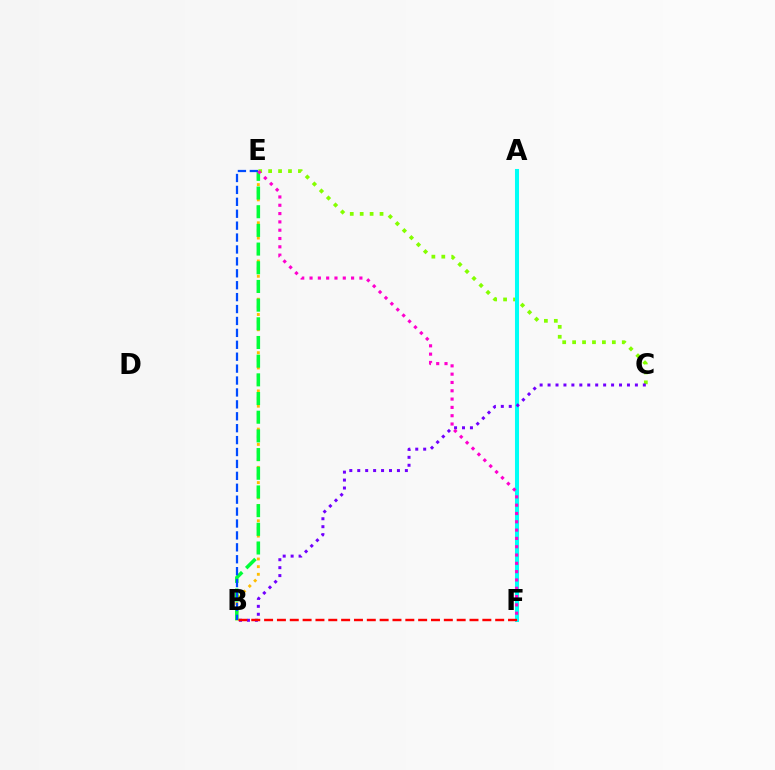{('C', 'E'): [{'color': '#84ff00', 'line_style': 'dotted', 'thickness': 2.7}], ('A', 'F'): [{'color': '#00fff6', 'line_style': 'solid', 'thickness': 2.91}], ('B', 'E'): [{'color': '#ffbd00', 'line_style': 'dotted', 'thickness': 2.08}, {'color': '#00ff39', 'line_style': 'dashed', 'thickness': 2.54}, {'color': '#004bff', 'line_style': 'dashed', 'thickness': 1.62}], ('B', 'C'): [{'color': '#7200ff', 'line_style': 'dotted', 'thickness': 2.16}], ('E', 'F'): [{'color': '#ff00cf', 'line_style': 'dotted', 'thickness': 2.26}], ('B', 'F'): [{'color': '#ff0000', 'line_style': 'dashed', 'thickness': 1.74}]}